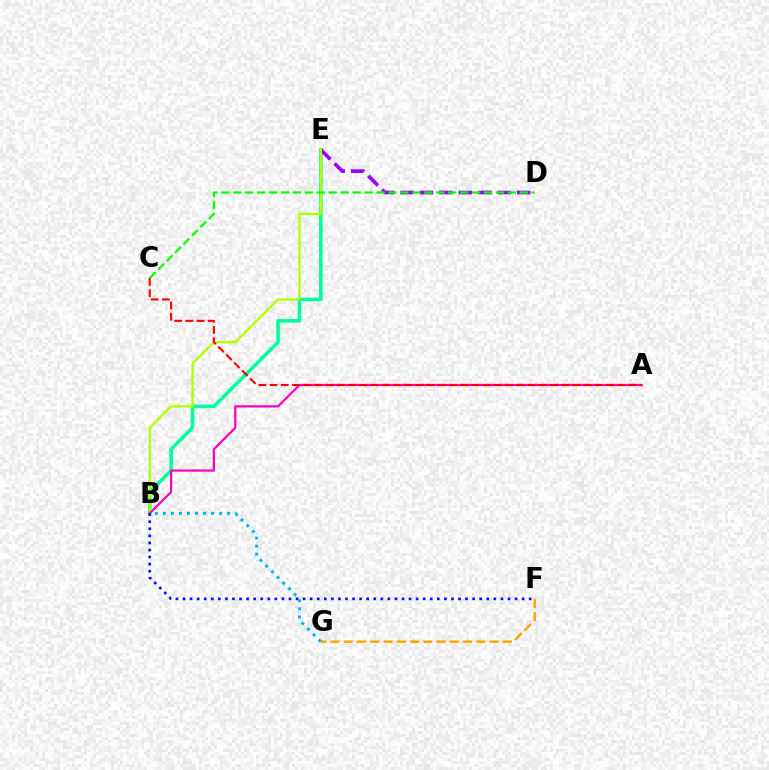{('B', 'E'): [{'color': '#00ff9d', 'line_style': 'solid', 'thickness': 2.59}, {'color': '#b3ff00', 'line_style': 'solid', 'thickness': 1.68}], ('D', 'E'): [{'color': '#9b00ff', 'line_style': 'dashed', 'thickness': 2.64}], ('C', 'D'): [{'color': '#08ff00', 'line_style': 'dashed', 'thickness': 1.62}], ('A', 'B'): [{'color': '#ff00bd', 'line_style': 'solid', 'thickness': 1.6}], ('B', 'F'): [{'color': '#0010ff', 'line_style': 'dotted', 'thickness': 1.92}], ('F', 'G'): [{'color': '#ffa500', 'line_style': 'dashed', 'thickness': 1.8}], ('A', 'C'): [{'color': '#ff0000', 'line_style': 'dashed', 'thickness': 1.52}], ('B', 'G'): [{'color': '#00b5ff', 'line_style': 'dotted', 'thickness': 2.18}]}